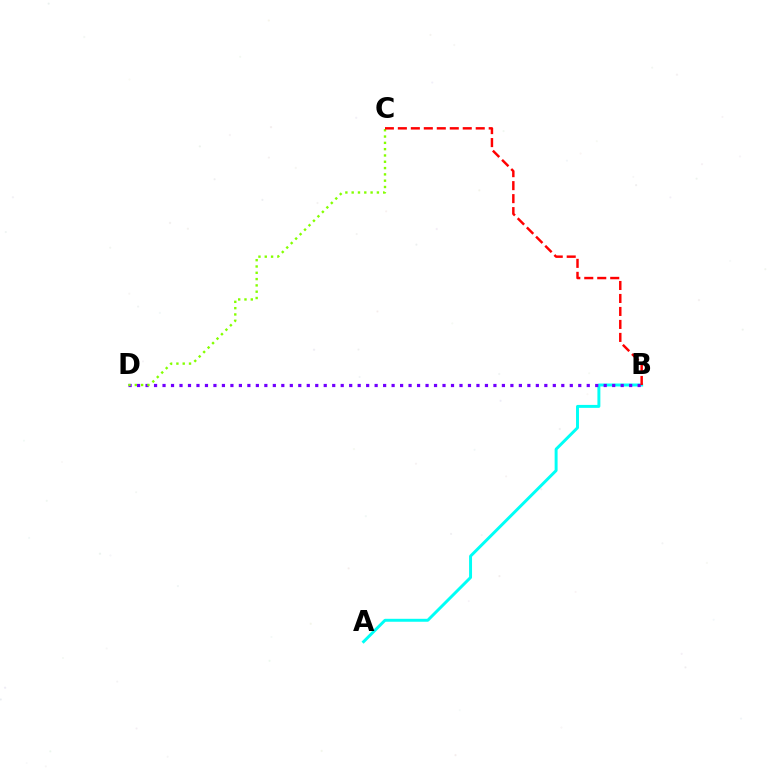{('A', 'B'): [{'color': '#00fff6', 'line_style': 'solid', 'thickness': 2.12}], ('B', 'D'): [{'color': '#7200ff', 'line_style': 'dotted', 'thickness': 2.31}], ('C', 'D'): [{'color': '#84ff00', 'line_style': 'dotted', 'thickness': 1.71}], ('B', 'C'): [{'color': '#ff0000', 'line_style': 'dashed', 'thickness': 1.76}]}